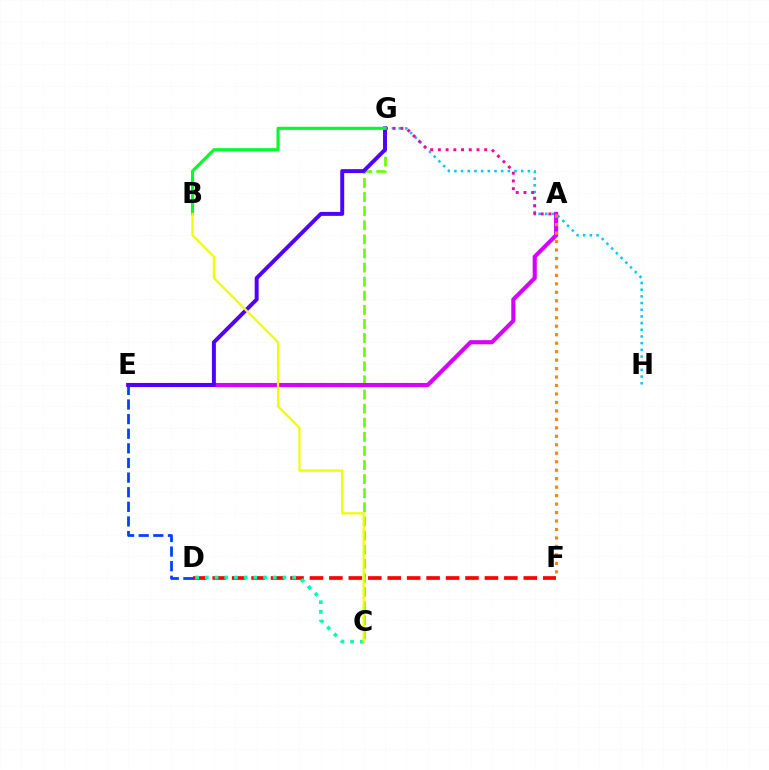{('C', 'G'): [{'color': '#66ff00', 'line_style': 'dashed', 'thickness': 1.92}], ('G', 'H'): [{'color': '#00c7ff', 'line_style': 'dotted', 'thickness': 1.82}], ('D', 'F'): [{'color': '#ff0000', 'line_style': 'dashed', 'thickness': 2.64}], ('A', 'E'): [{'color': '#d600ff', 'line_style': 'solid', 'thickness': 2.96}], ('C', 'D'): [{'color': '#00ffaf', 'line_style': 'dotted', 'thickness': 2.64}], ('A', 'F'): [{'color': '#ff8800', 'line_style': 'dotted', 'thickness': 2.3}], ('D', 'E'): [{'color': '#003fff', 'line_style': 'dashed', 'thickness': 1.99}], ('E', 'G'): [{'color': '#4f00ff', 'line_style': 'solid', 'thickness': 2.84}], ('A', 'G'): [{'color': '#ff00a0', 'line_style': 'dotted', 'thickness': 2.1}], ('B', 'G'): [{'color': '#00ff27', 'line_style': 'solid', 'thickness': 2.23}], ('B', 'C'): [{'color': '#eeff00', 'line_style': 'solid', 'thickness': 1.6}]}